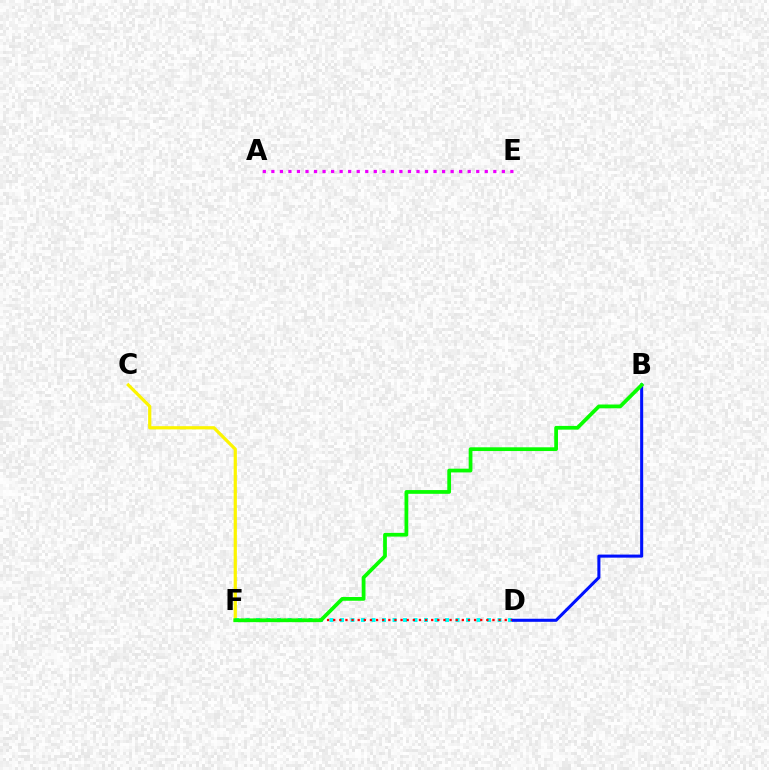{('C', 'F'): [{'color': '#fcf500', 'line_style': 'solid', 'thickness': 2.31}], ('D', 'F'): [{'color': '#00fff6', 'line_style': 'dotted', 'thickness': 2.85}, {'color': '#ff0000', 'line_style': 'dotted', 'thickness': 1.66}], ('B', 'D'): [{'color': '#0010ff', 'line_style': 'solid', 'thickness': 2.2}], ('A', 'E'): [{'color': '#ee00ff', 'line_style': 'dotted', 'thickness': 2.32}], ('B', 'F'): [{'color': '#08ff00', 'line_style': 'solid', 'thickness': 2.7}]}